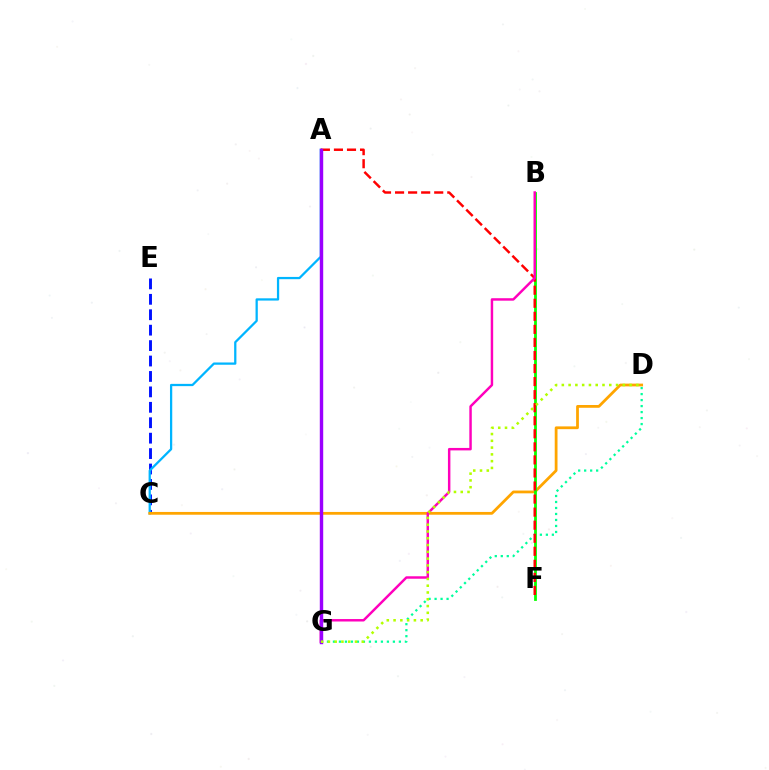{('C', 'E'): [{'color': '#0010ff', 'line_style': 'dashed', 'thickness': 2.1}], ('A', 'C'): [{'color': '#00b5ff', 'line_style': 'solid', 'thickness': 1.63}], ('C', 'D'): [{'color': '#ffa500', 'line_style': 'solid', 'thickness': 2.0}], ('B', 'F'): [{'color': '#08ff00', 'line_style': 'solid', 'thickness': 2.01}], ('D', 'G'): [{'color': '#00ff9d', 'line_style': 'dotted', 'thickness': 1.63}, {'color': '#b3ff00', 'line_style': 'dotted', 'thickness': 1.84}], ('A', 'F'): [{'color': '#ff0000', 'line_style': 'dashed', 'thickness': 1.77}], ('B', 'G'): [{'color': '#ff00bd', 'line_style': 'solid', 'thickness': 1.77}], ('A', 'G'): [{'color': '#9b00ff', 'line_style': 'solid', 'thickness': 2.46}]}